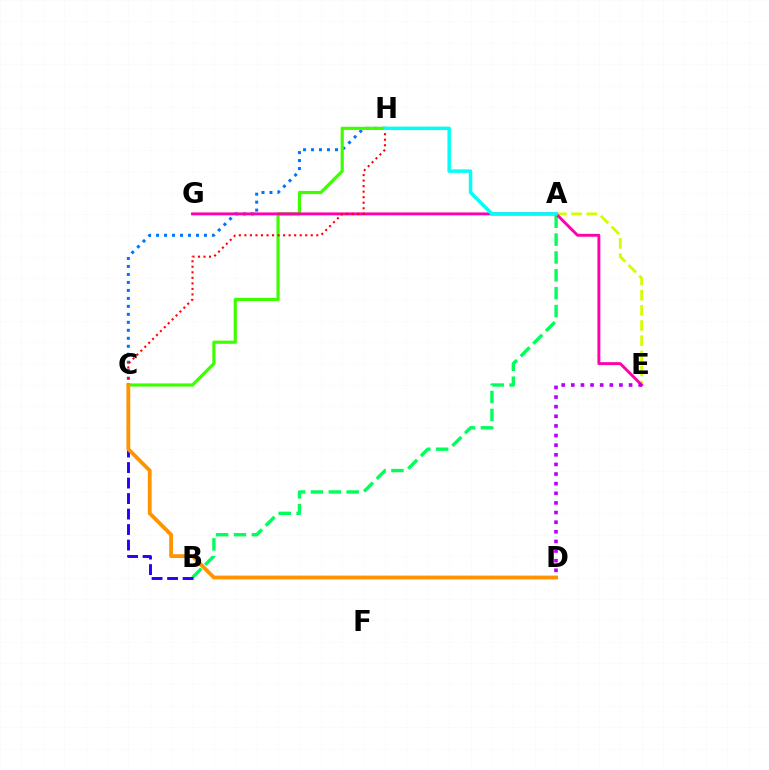{('A', 'E'): [{'color': '#d1ff00', 'line_style': 'dashed', 'thickness': 2.06}], ('C', 'H'): [{'color': '#0074ff', 'line_style': 'dotted', 'thickness': 2.17}, {'color': '#3dff00', 'line_style': 'solid', 'thickness': 2.29}, {'color': '#ff0000', 'line_style': 'dotted', 'thickness': 1.5}], ('A', 'B'): [{'color': '#00ff5c', 'line_style': 'dashed', 'thickness': 2.43}], ('B', 'C'): [{'color': '#2500ff', 'line_style': 'dashed', 'thickness': 2.11}], ('E', 'G'): [{'color': '#ff00ac', 'line_style': 'solid', 'thickness': 2.09}], ('A', 'H'): [{'color': '#00fff6', 'line_style': 'solid', 'thickness': 2.49}], ('C', 'D'): [{'color': '#ff9400', 'line_style': 'solid', 'thickness': 2.75}], ('D', 'E'): [{'color': '#b900ff', 'line_style': 'dotted', 'thickness': 2.61}]}